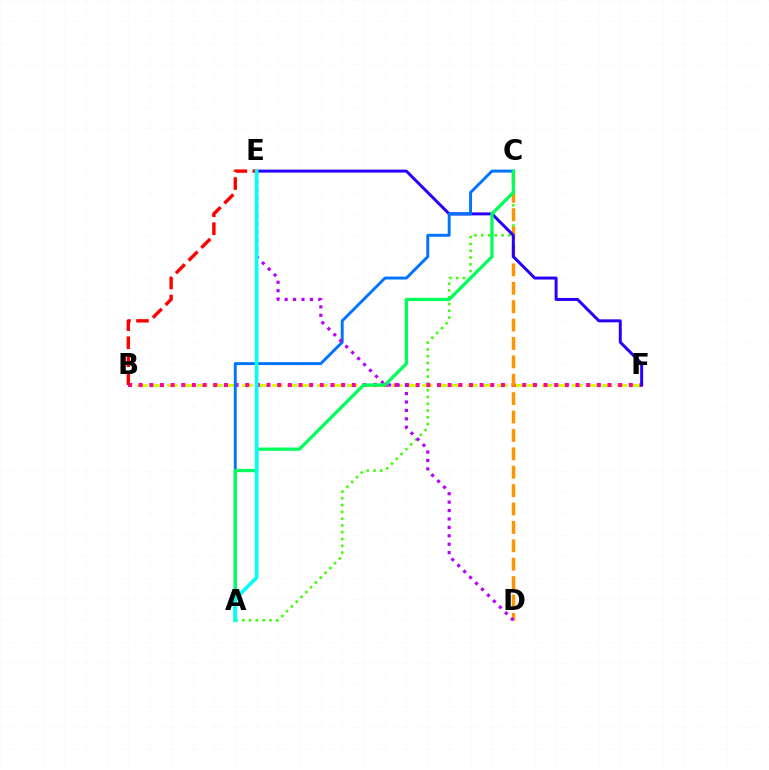{('A', 'C'): [{'color': '#3dff00', 'line_style': 'dotted', 'thickness': 1.84}, {'color': '#0074ff', 'line_style': 'solid', 'thickness': 2.1}, {'color': '#00ff5c', 'line_style': 'solid', 'thickness': 2.36}], ('B', 'F'): [{'color': '#d1ff00', 'line_style': 'dashed', 'thickness': 2.04}, {'color': '#ff00ac', 'line_style': 'dotted', 'thickness': 2.9}], ('C', 'D'): [{'color': '#ff9400', 'line_style': 'dashed', 'thickness': 2.5}], ('E', 'F'): [{'color': '#2500ff', 'line_style': 'solid', 'thickness': 2.14}], ('B', 'E'): [{'color': '#ff0000', 'line_style': 'dashed', 'thickness': 2.45}], ('D', 'E'): [{'color': '#b900ff', 'line_style': 'dotted', 'thickness': 2.29}], ('A', 'E'): [{'color': '#00fff6', 'line_style': 'solid', 'thickness': 2.6}]}